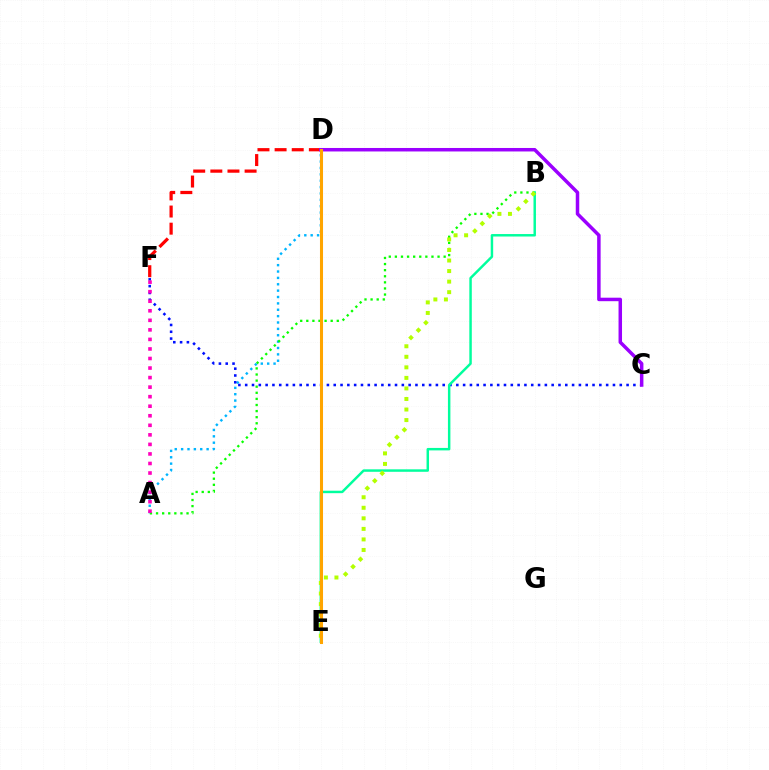{('A', 'D'): [{'color': '#00b5ff', 'line_style': 'dotted', 'thickness': 1.73}], ('C', 'F'): [{'color': '#0010ff', 'line_style': 'dotted', 'thickness': 1.85}], ('A', 'B'): [{'color': '#08ff00', 'line_style': 'dotted', 'thickness': 1.66}], ('B', 'E'): [{'color': '#00ff9d', 'line_style': 'solid', 'thickness': 1.77}, {'color': '#b3ff00', 'line_style': 'dotted', 'thickness': 2.86}], ('A', 'F'): [{'color': '#ff00bd', 'line_style': 'dotted', 'thickness': 2.59}], ('D', 'F'): [{'color': '#ff0000', 'line_style': 'dashed', 'thickness': 2.33}], ('C', 'D'): [{'color': '#9b00ff', 'line_style': 'solid', 'thickness': 2.51}], ('D', 'E'): [{'color': '#ffa500', 'line_style': 'solid', 'thickness': 2.2}]}